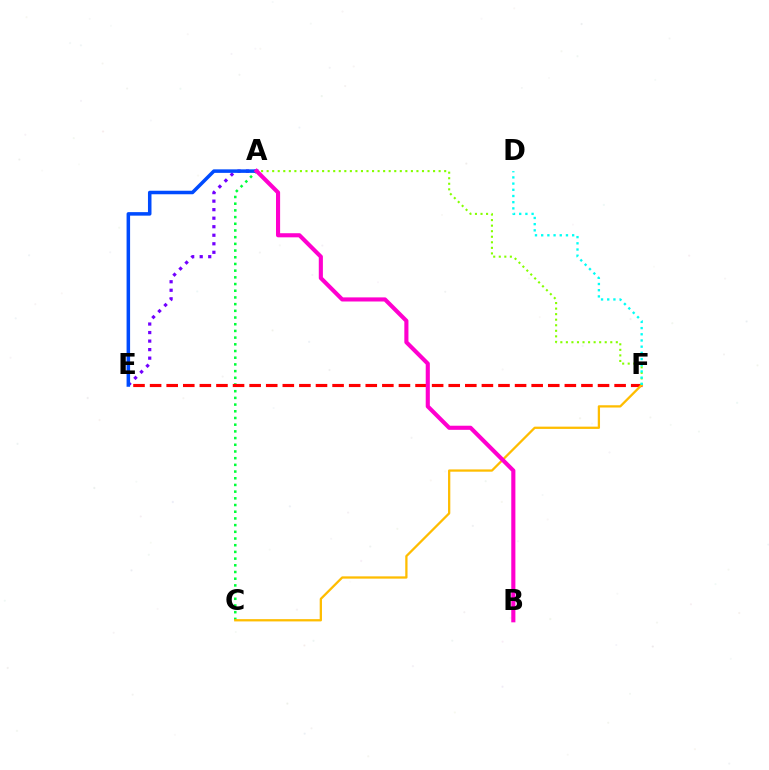{('A', 'E'): [{'color': '#7200ff', 'line_style': 'dotted', 'thickness': 2.32}, {'color': '#004bff', 'line_style': 'solid', 'thickness': 2.54}], ('A', 'C'): [{'color': '#00ff39', 'line_style': 'dotted', 'thickness': 1.82}], ('E', 'F'): [{'color': '#ff0000', 'line_style': 'dashed', 'thickness': 2.25}], ('C', 'F'): [{'color': '#ffbd00', 'line_style': 'solid', 'thickness': 1.64}], ('A', 'F'): [{'color': '#84ff00', 'line_style': 'dotted', 'thickness': 1.51}], ('A', 'B'): [{'color': '#ff00cf', 'line_style': 'solid', 'thickness': 2.96}], ('D', 'F'): [{'color': '#00fff6', 'line_style': 'dotted', 'thickness': 1.68}]}